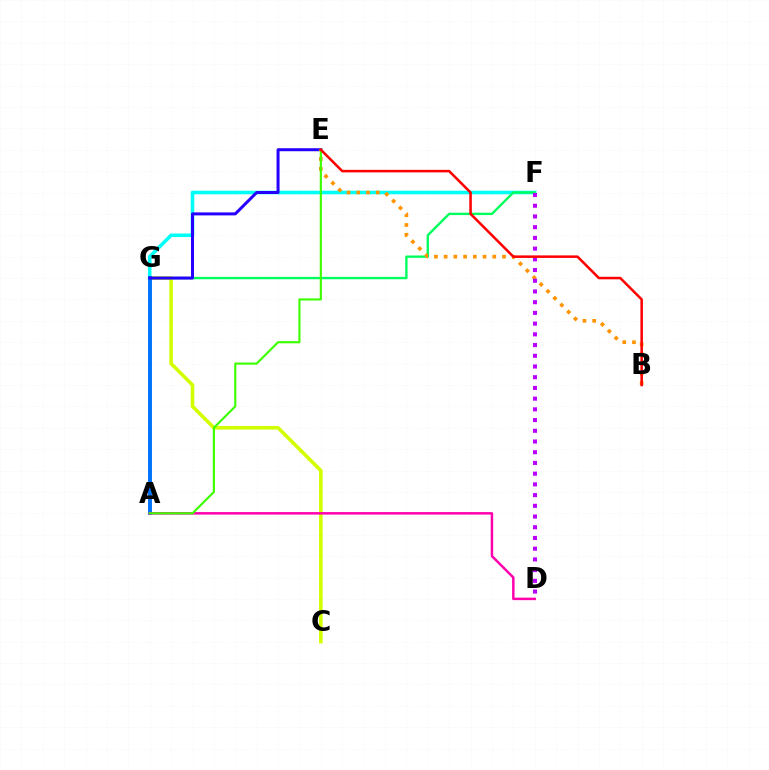{('F', 'G'): [{'color': '#00fff6', 'line_style': 'solid', 'thickness': 2.56}, {'color': '#00ff5c', 'line_style': 'solid', 'thickness': 1.7}], ('C', 'G'): [{'color': '#d1ff00', 'line_style': 'solid', 'thickness': 2.59}], ('A', 'G'): [{'color': '#0074ff', 'line_style': 'solid', 'thickness': 2.84}], ('E', 'G'): [{'color': '#2500ff', 'line_style': 'solid', 'thickness': 2.17}], ('B', 'E'): [{'color': '#ff9400', 'line_style': 'dotted', 'thickness': 2.64}, {'color': '#ff0000', 'line_style': 'solid', 'thickness': 1.83}], ('A', 'D'): [{'color': '#ff00ac', 'line_style': 'solid', 'thickness': 1.79}], ('A', 'E'): [{'color': '#3dff00', 'line_style': 'solid', 'thickness': 1.55}], ('D', 'F'): [{'color': '#b900ff', 'line_style': 'dotted', 'thickness': 2.91}]}